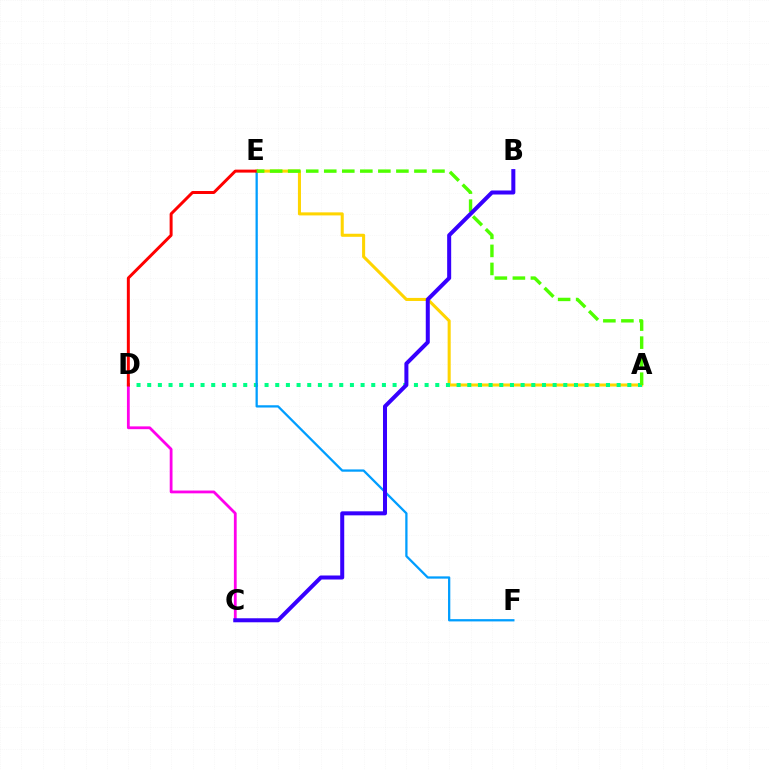{('A', 'E'): [{'color': '#ffd500', 'line_style': 'solid', 'thickness': 2.2}, {'color': '#4fff00', 'line_style': 'dashed', 'thickness': 2.45}], ('A', 'D'): [{'color': '#00ff86', 'line_style': 'dotted', 'thickness': 2.9}], ('C', 'D'): [{'color': '#ff00ed', 'line_style': 'solid', 'thickness': 2.01}], ('E', 'F'): [{'color': '#009eff', 'line_style': 'solid', 'thickness': 1.64}], ('D', 'E'): [{'color': '#ff0000', 'line_style': 'solid', 'thickness': 2.14}], ('B', 'C'): [{'color': '#3700ff', 'line_style': 'solid', 'thickness': 2.89}]}